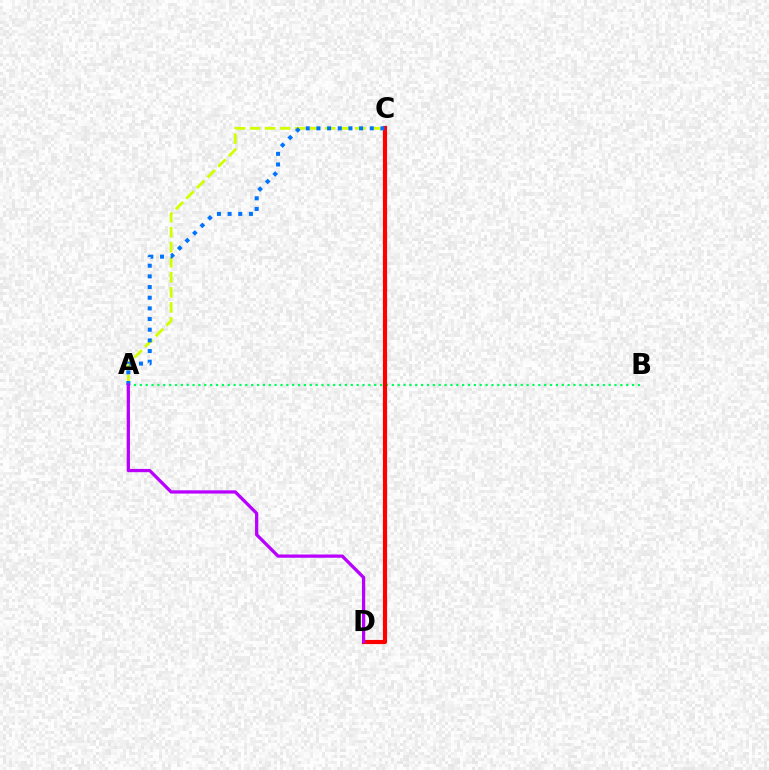{('A', 'C'): [{'color': '#d1ff00', 'line_style': 'dashed', 'thickness': 2.04}, {'color': '#0074ff', 'line_style': 'dotted', 'thickness': 2.9}], ('A', 'B'): [{'color': '#00ff5c', 'line_style': 'dotted', 'thickness': 1.59}], ('C', 'D'): [{'color': '#ff0000', 'line_style': 'solid', 'thickness': 2.99}], ('A', 'D'): [{'color': '#b900ff', 'line_style': 'solid', 'thickness': 2.34}]}